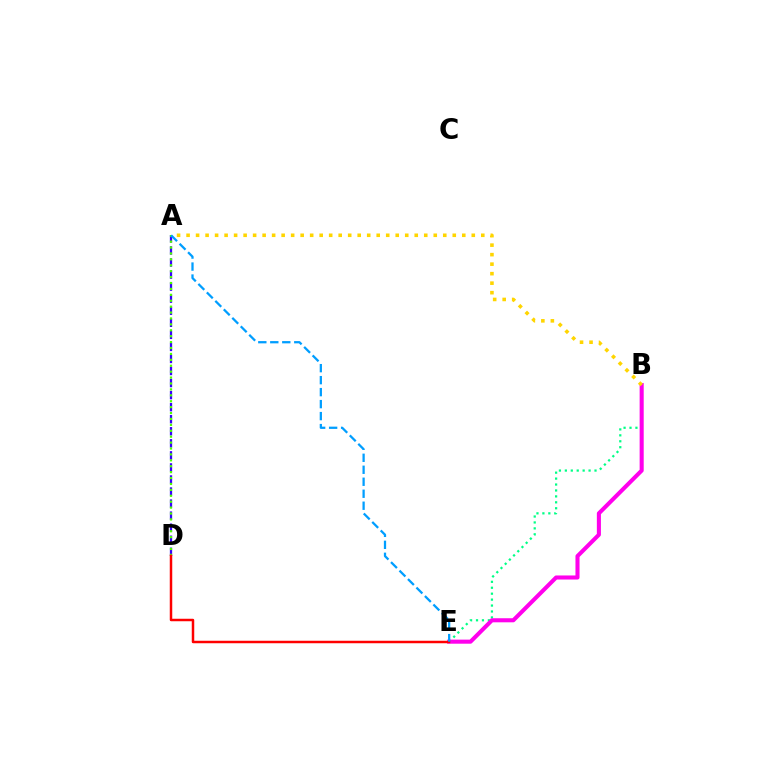{('A', 'D'): [{'color': '#3700ff', 'line_style': 'dashed', 'thickness': 1.64}, {'color': '#4fff00', 'line_style': 'dotted', 'thickness': 1.61}], ('B', 'E'): [{'color': '#00ff86', 'line_style': 'dotted', 'thickness': 1.61}, {'color': '#ff00ed', 'line_style': 'solid', 'thickness': 2.93}], ('D', 'E'): [{'color': '#ff0000', 'line_style': 'solid', 'thickness': 1.79}], ('A', 'B'): [{'color': '#ffd500', 'line_style': 'dotted', 'thickness': 2.58}], ('A', 'E'): [{'color': '#009eff', 'line_style': 'dashed', 'thickness': 1.63}]}